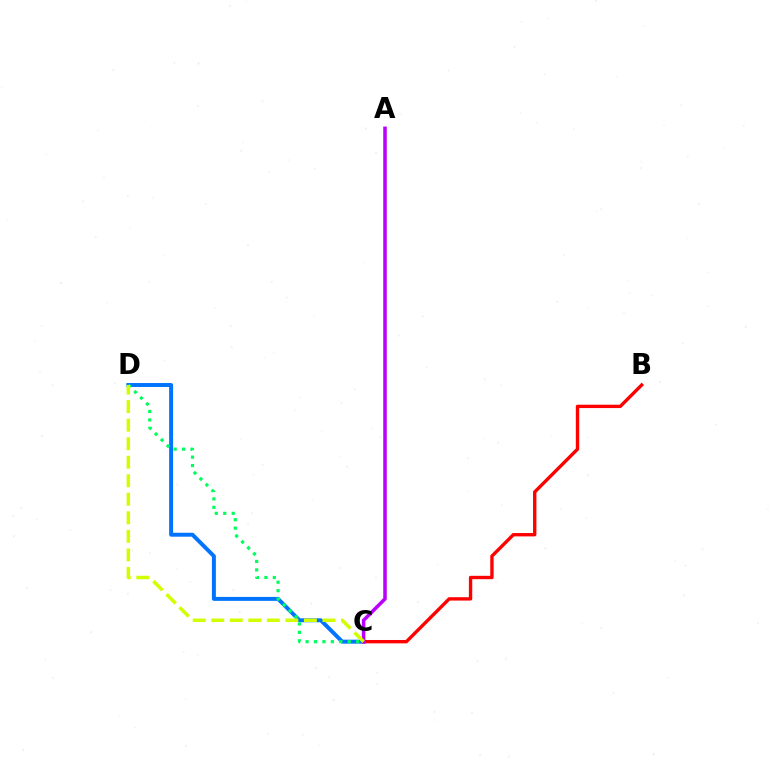{('C', 'D'): [{'color': '#0074ff', 'line_style': 'solid', 'thickness': 2.84}, {'color': '#00ff5c', 'line_style': 'dotted', 'thickness': 2.29}, {'color': '#d1ff00', 'line_style': 'dashed', 'thickness': 2.52}], ('B', 'C'): [{'color': '#ff0000', 'line_style': 'solid', 'thickness': 2.42}], ('A', 'C'): [{'color': '#b900ff', 'line_style': 'solid', 'thickness': 2.54}]}